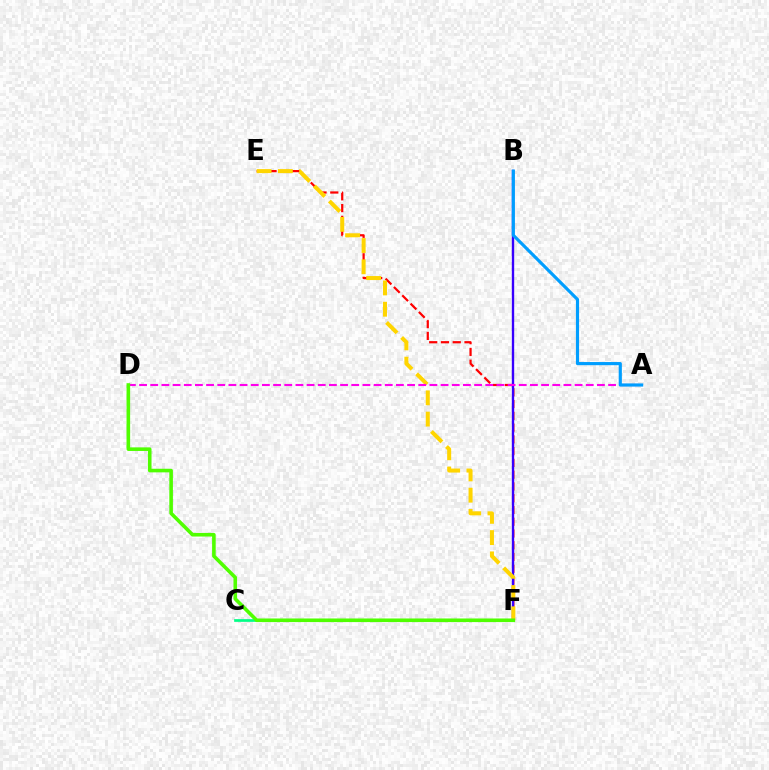{('C', 'F'): [{'color': '#00ff86', 'line_style': 'solid', 'thickness': 1.94}], ('E', 'F'): [{'color': '#ff0000', 'line_style': 'dashed', 'thickness': 1.6}, {'color': '#ffd500', 'line_style': 'dashed', 'thickness': 2.89}], ('B', 'F'): [{'color': '#3700ff', 'line_style': 'solid', 'thickness': 1.7}], ('A', 'D'): [{'color': '#ff00ed', 'line_style': 'dashed', 'thickness': 1.52}], ('A', 'B'): [{'color': '#009eff', 'line_style': 'solid', 'thickness': 2.27}], ('D', 'F'): [{'color': '#4fff00', 'line_style': 'solid', 'thickness': 2.59}]}